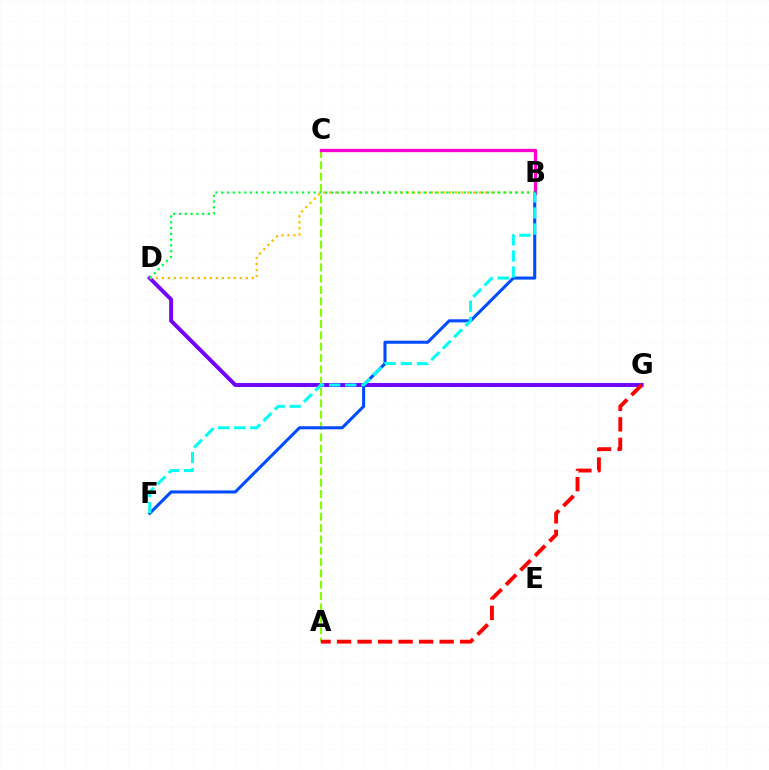{('D', 'G'): [{'color': '#7200ff', 'line_style': 'solid', 'thickness': 2.82}], ('A', 'C'): [{'color': '#84ff00', 'line_style': 'dashed', 'thickness': 1.54}], ('B', 'C'): [{'color': '#ff00cf', 'line_style': 'solid', 'thickness': 2.38}], ('B', 'F'): [{'color': '#004bff', 'line_style': 'solid', 'thickness': 2.2}, {'color': '#00fff6', 'line_style': 'dashed', 'thickness': 2.19}], ('B', 'D'): [{'color': '#ffbd00', 'line_style': 'dotted', 'thickness': 1.63}, {'color': '#00ff39', 'line_style': 'dotted', 'thickness': 1.57}], ('A', 'G'): [{'color': '#ff0000', 'line_style': 'dashed', 'thickness': 2.79}]}